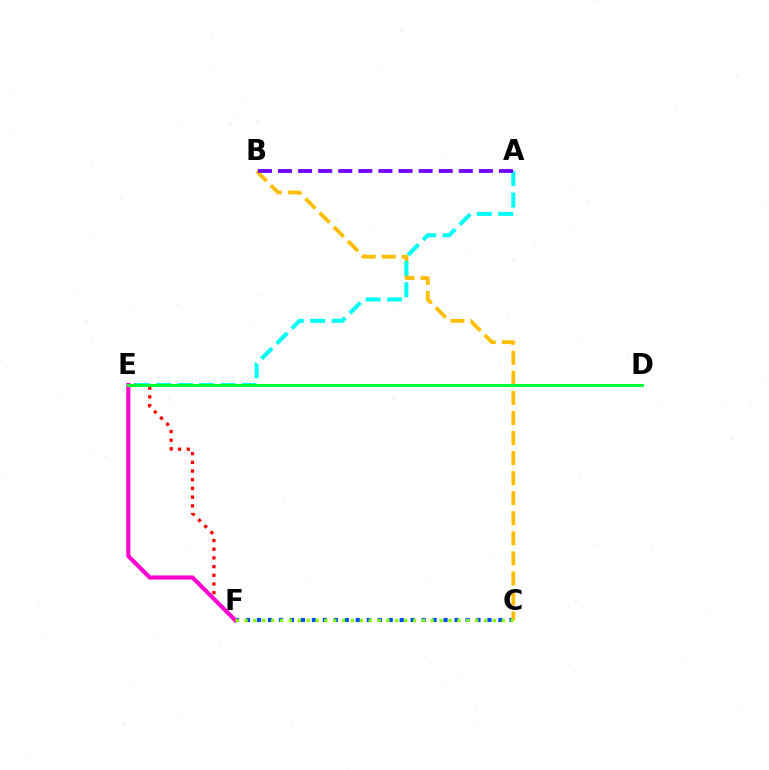{('C', 'F'): [{'color': '#004bff', 'line_style': 'dotted', 'thickness': 2.98}, {'color': '#84ff00', 'line_style': 'dotted', 'thickness': 2.41}], ('E', 'F'): [{'color': '#ff0000', 'line_style': 'dotted', 'thickness': 2.36}, {'color': '#ff00cf', 'line_style': 'solid', 'thickness': 2.96}], ('B', 'C'): [{'color': '#ffbd00', 'line_style': 'dashed', 'thickness': 2.73}], ('A', 'E'): [{'color': '#00fff6', 'line_style': 'dashed', 'thickness': 2.91}], ('D', 'E'): [{'color': '#00ff39', 'line_style': 'solid', 'thickness': 2.13}], ('A', 'B'): [{'color': '#7200ff', 'line_style': 'dashed', 'thickness': 2.73}]}